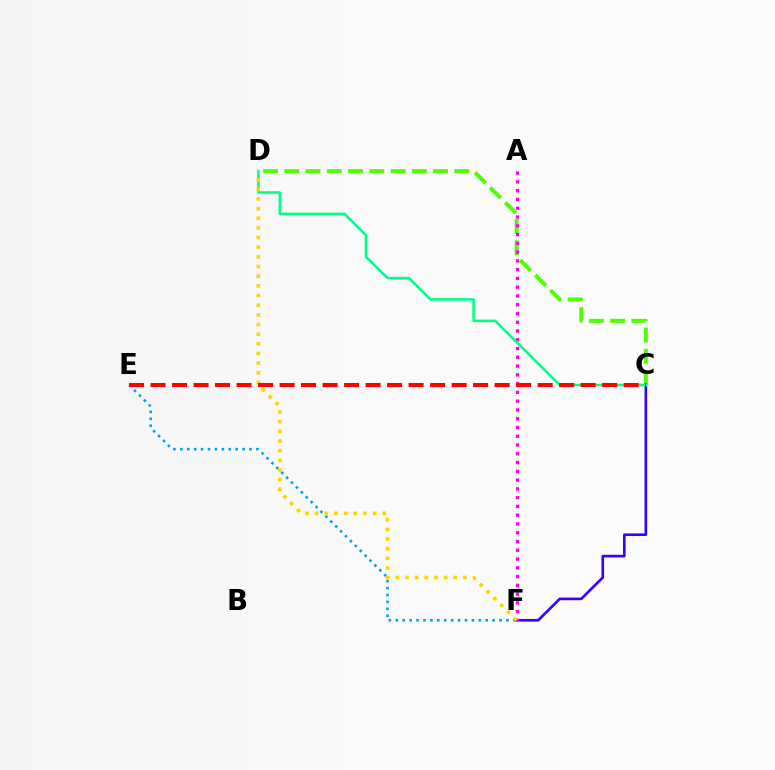{('E', 'F'): [{'color': '#009eff', 'line_style': 'dotted', 'thickness': 1.88}], ('C', 'D'): [{'color': '#4fff00', 'line_style': 'dashed', 'thickness': 2.89}, {'color': '#00ff86', 'line_style': 'solid', 'thickness': 1.84}], ('C', 'F'): [{'color': '#3700ff', 'line_style': 'solid', 'thickness': 1.9}], ('A', 'F'): [{'color': '#ff00ed', 'line_style': 'dotted', 'thickness': 2.38}], ('D', 'F'): [{'color': '#ffd500', 'line_style': 'dotted', 'thickness': 2.62}], ('C', 'E'): [{'color': '#ff0000', 'line_style': 'dashed', 'thickness': 2.92}]}